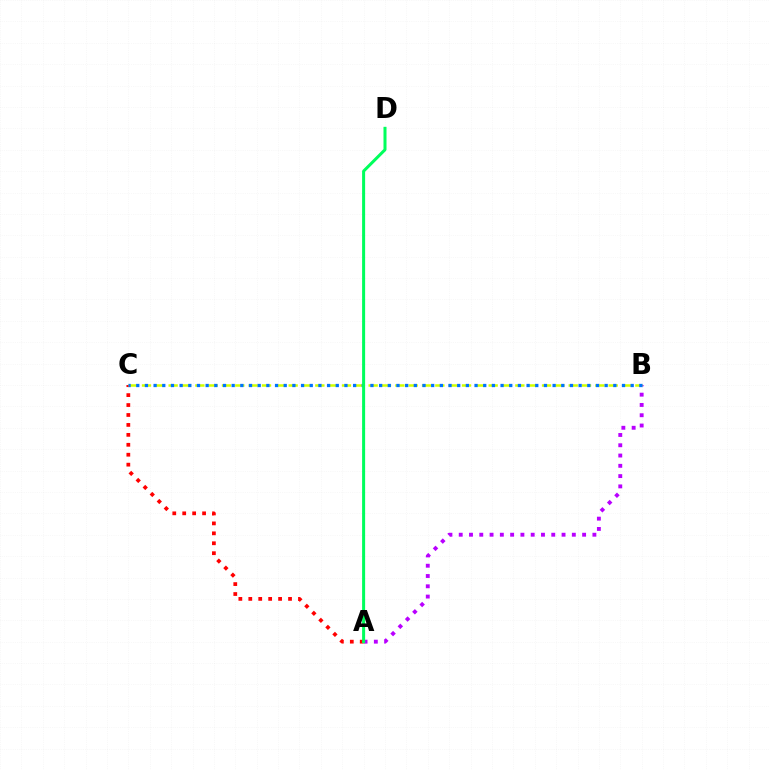{('A', 'B'): [{'color': '#b900ff', 'line_style': 'dotted', 'thickness': 2.79}], ('A', 'C'): [{'color': '#ff0000', 'line_style': 'dotted', 'thickness': 2.7}], ('B', 'C'): [{'color': '#d1ff00', 'line_style': 'dashed', 'thickness': 1.81}, {'color': '#0074ff', 'line_style': 'dotted', 'thickness': 2.36}], ('A', 'D'): [{'color': '#00ff5c', 'line_style': 'solid', 'thickness': 2.17}]}